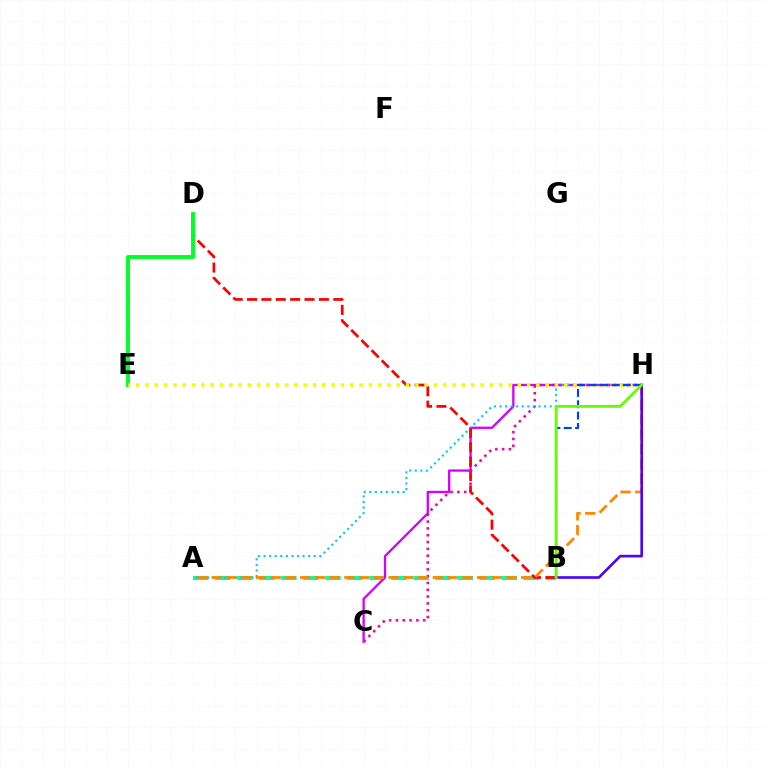{('A', 'B'): [{'color': '#00ffaf', 'line_style': 'dashed', 'thickness': 2.99}], ('C', 'H'): [{'color': '#ff00a0', 'line_style': 'dotted', 'thickness': 1.85}, {'color': '#d600ff', 'line_style': 'solid', 'thickness': 1.67}], ('A', 'H'): [{'color': '#00c7ff', 'line_style': 'dotted', 'thickness': 1.51}, {'color': '#ff8800', 'line_style': 'dashed', 'thickness': 2.0}], ('B', 'D'): [{'color': '#ff0000', 'line_style': 'dashed', 'thickness': 1.95}], ('D', 'E'): [{'color': '#00ff27', 'line_style': 'solid', 'thickness': 2.8}], ('E', 'H'): [{'color': '#eeff00', 'line_style': 'dotted', 'thickness': 2.53}], ('B', 'H'): [{'color': '#003fff', 'line_style': 'dashed', 'thickness': 1.54}, {'color': '#4f00ff', 'line_style': 'solid', 'thickness': 1.89}, {'color': '#66ff00', 'line_style': 'solid', 'thickness': 2.06}]}